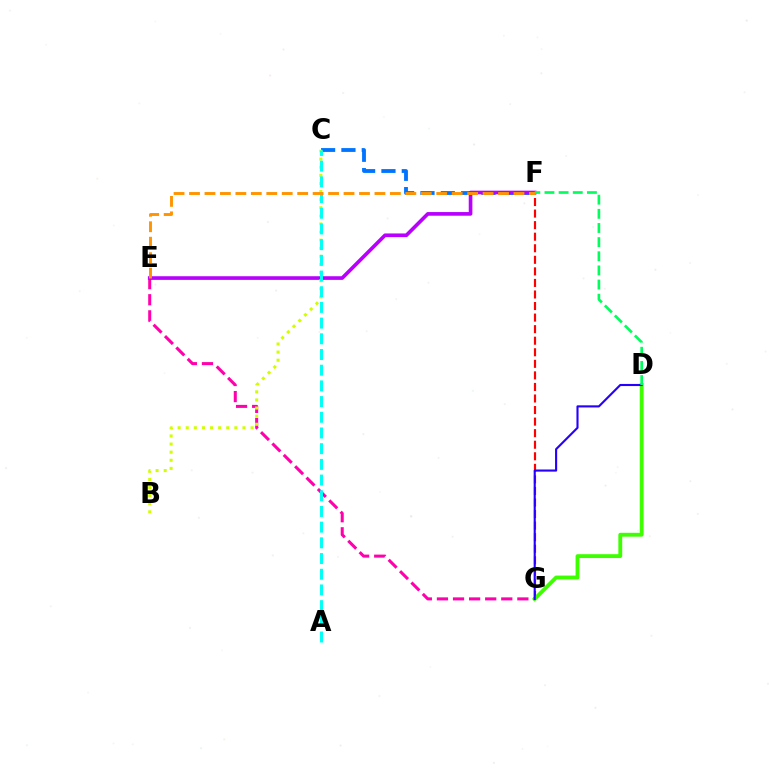{('E', 'G'): [{'color': '#ff00ac', 'line_style': 'dashed', 'thickness': 2.19}], ('C', 'F'): [{'color': '#0074ff', 'line_style': 'dashed', 'thickness': 2.76}], ('E', 'F'): [{'color': '#b900ff', 'line_style': 'solid', 'thickness': 2.63}, {'color': '#ff9400', 'line_style': 'dashed', 'thickness': 2.1}], ('F', 'G'): [{'color': '#ff0000', 'line_style': 'dashed', 'thickness': 1.57}], ('B', 'C'): [{'color': '#d1ff00', 'line_style': 'dotted', 'thickness': 2.2}], ('D', 'G'): [{'color': '#3dff00', 'line_style': 'solid', 'thickness': 2.77}, {'color': '#2500ff', 'line_style': 'solid', 'thickness': 1.52}], ('A', 'C'): [{'color': '#00fff6', 'line_style': 'dashed', 'thickness': 2.13}], ('D', 'F'): [{'color': '#00ff5c', 'line_style': 'dashed', 'thickness': 1.92}]}